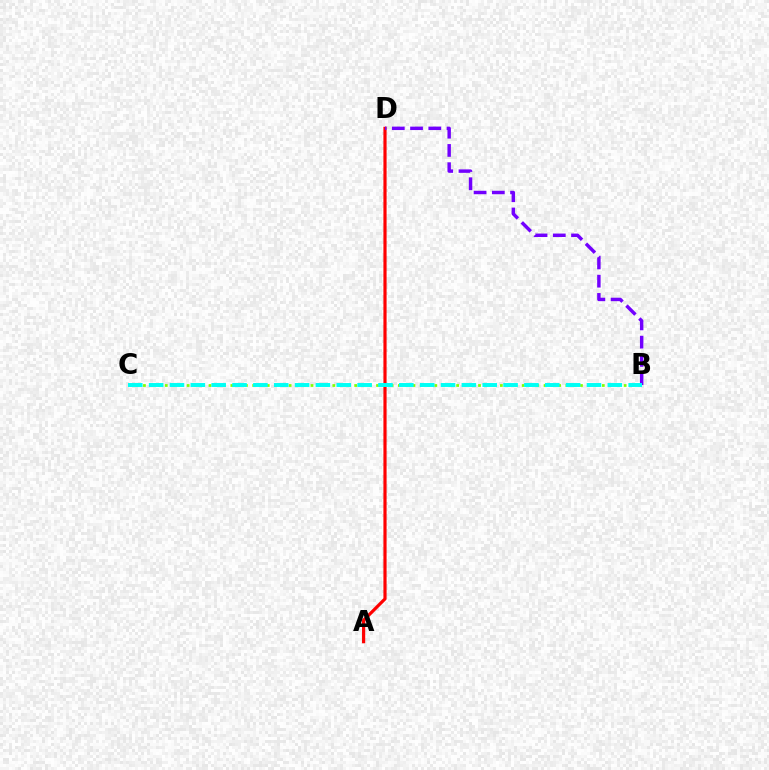{('A', 'D'): [{'color': '#ff0000', 'line_style': 'solid', 'thickness': 2.28}], ('B', 'C'): [{'color': '#84ff00', 'line_style': 'dotted', 'thickness': 1.98}, {'color': '#00fff6', 'line_style': 'dashed', 'thickness': 2.83}], ('B', 'D'): [{'color': '#7200ff', 'line_style': 'dashed', 'thickness': 2.48}]}